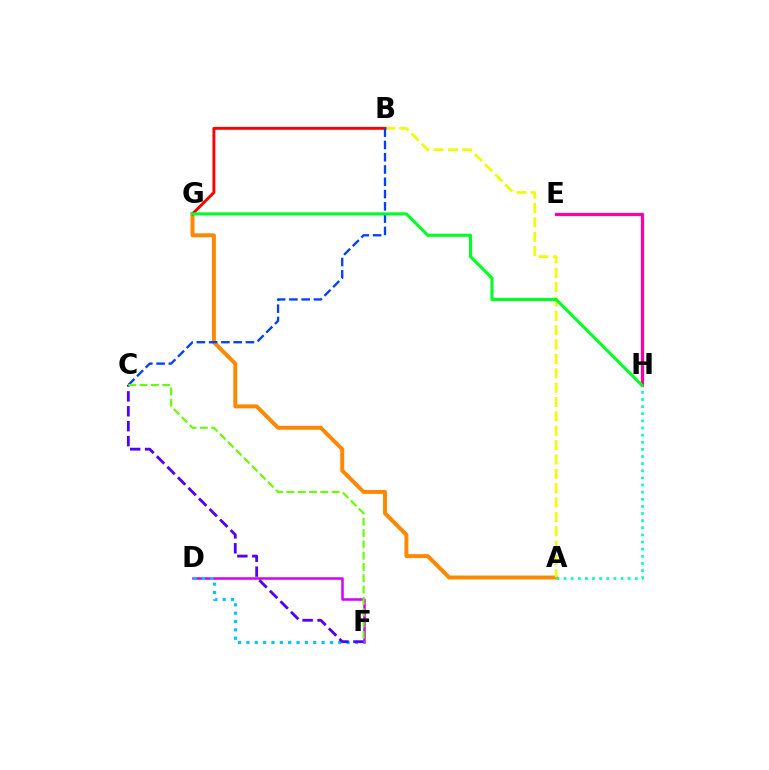{('A', 'G'): [{'color': '#ff8800', 'line_style': 'solid', 'thickness': 2.84}], ('A', 'B'): [{'color': '#eeff00', 'line_style': 'dashed', 'thickness': 1.95}], ('D', 'F'): [{'color': '#d600ff', 'line_style': 'solid', 'thickness': 1.82}, {'color': '#00c7ff', 'line_style': 'dotted', 'thickness': 2.27}], ('B', 'G'): [{'color': '#ff0000', 'line_style': 'solid', 'thickness': 2.1}], ('B', 'C'): [{'color': '#003fff', 'line_style': 'dashed', 'thickness': 1.67}], ('E', 'H'): [{'color': '#ff00a0', 'line_style': 'solid', 'thickness': 2.34}], ('A', 'H'): [{'color': '#00ffaf', 'line_style': 'dotted', 'thickness': 1.94}], ('G', 'H'): [{'color': '#00ff27', 'line_style': 'solid', 'thickness': 2.23}], ('C', 'F'): [{'color': '#4f00ff', 'line_style': 'dashed', 'thickness': 2.03}, {'color': '#66ff00', 'line_style': 'dashed', 'thickness': 1.54}]}